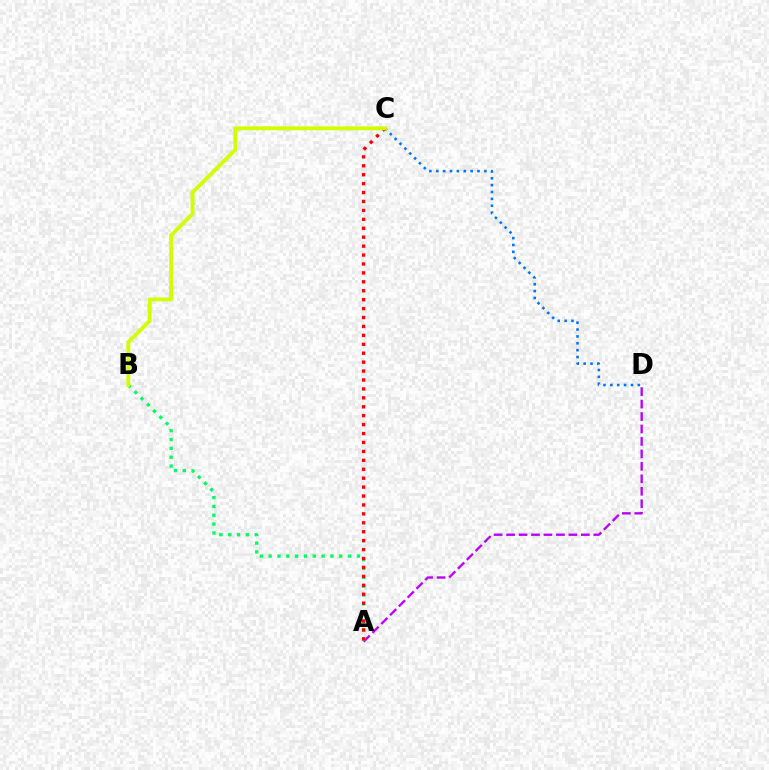{('A', 'D'): [{'color': '#b900ff', 'line_style': 'dashed', 'thickness': 1.69}], ('A', 'B'): [{'color': '#00ff5c', 'line_style': 'dotted', 'thickness': 2.4}], ('A', 'C'): [{'color': '#ff0000', 'line_style': 'dotted', 'thickness': 2.43}], ('C', 'D'): [{'color': '#0074ff', 'line_style': 'dotted', 'thickness': 1.87}], ('B', 'C'): [{'color': '#d1ff00', 'line_style': 'solid', 'thickness': 2.79}]}